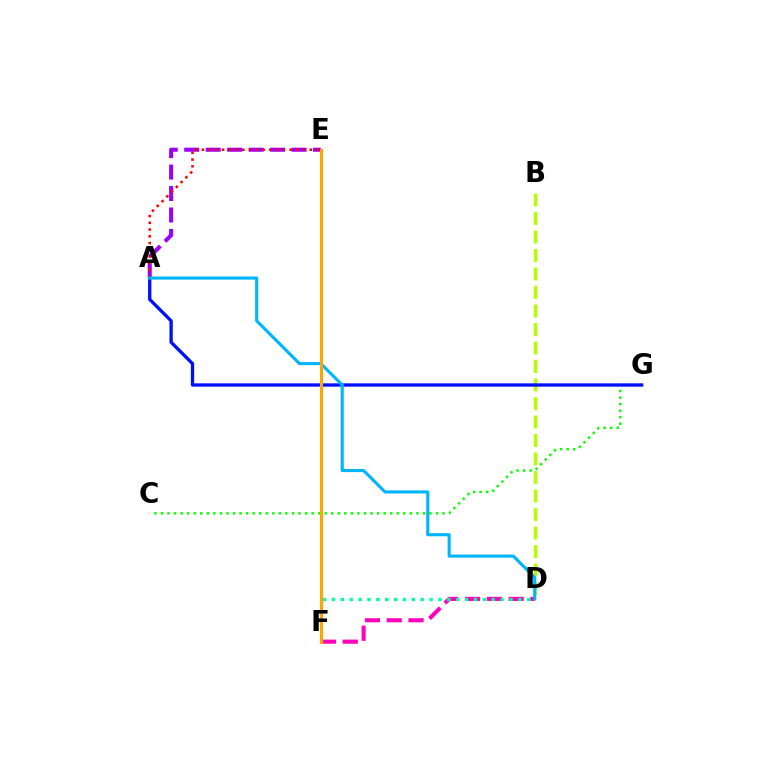{('C', 'G'): [{'color': '#08ff00', 'line_style': 'dotted', 'thickness': 1.78}], ('B', 'D'): [{'color': '#b3ff00', 'line_style': 'dashed', 'thickness': 2.51}], ('D', 'F'): [{'color': '#ff00bd', 'line_style': 'dashed', 'thickness': 2.96}, {'color': '#00ff9d', 'line_style': 'dotted', 'thickness': 2.41}], ('A', 'G'): [{'color': '#0010ff', 'line_style': 'solid', 'thickness': 2.39}], ('A', 'E'): [{'color': '#9b00ff', 'line_style': 'dashed', 'thickness': 2.92}, {'color': '#ff0000', 'line_style': 'dotted', 'thickness': 1.83}], ('A', 'D'): [{'color': '#00b5ff', 'line_style': 'solid', 'thickness': 2.23}], ('E', 'F'): [{'color': '#ffa500', 'line_style': 'solid', 'thickness': 2.25}]}